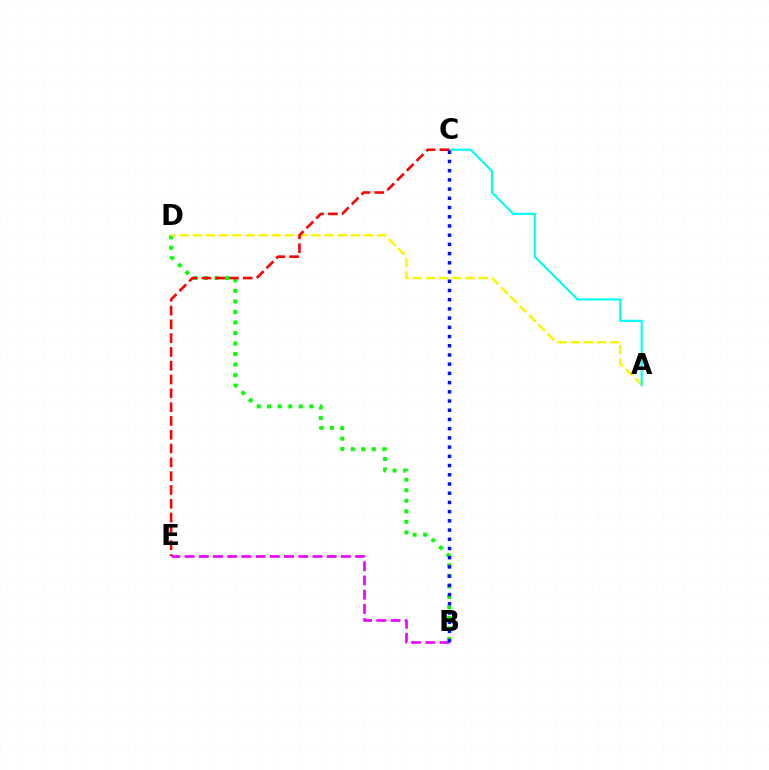{('B', 'D'): [{'color': '#08ff00', 'line_style': 'dotted', 'thickness': 2.86}], ('A', 'D'): [{'color': '#fcf500', 'line_style': 'dashed', 'thickness': 1.79}], ('A', 'C'): [{'color': '#00fff6', 'line_style': 'solid', 'thickness': 1.56}], ('C', 'E'): [{'color': '#ff0000', 'line_style': 'dashed', 'thickness': 1.88}], ('B', 'E'): [{'color': '#ee00ff', 'line_style': 'dashed', 'thickness': 1.93}], ('B', 'C'): [{'color': '#0010ff', 'line_style': 'dotted', 'thickness': 2.5}]}